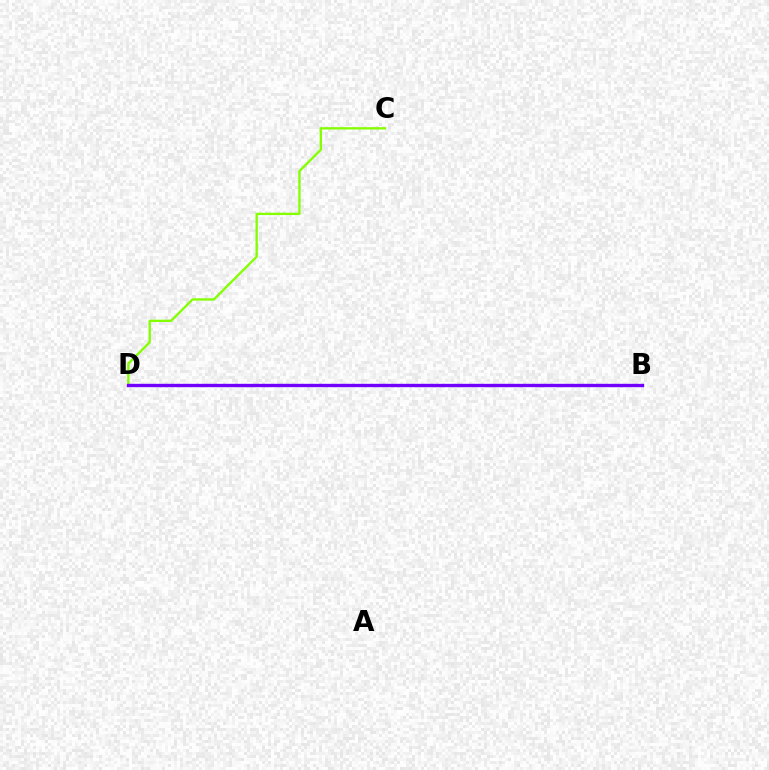{('C', 'D'): [{'color': '#84ff00', 'line_style': 'solid', 'thickness': 1.68}], ('B', 'D'): [{'color': '#ff0000', 'line_style': 'dotted', 'thickness': 2.0}, {'color': '#00fff6', 'line_style': 'dotted', 'thickness': 1.84}, {'color': '#7200ff', 'line_style': 'solid', 'thickness': 2.43}]}